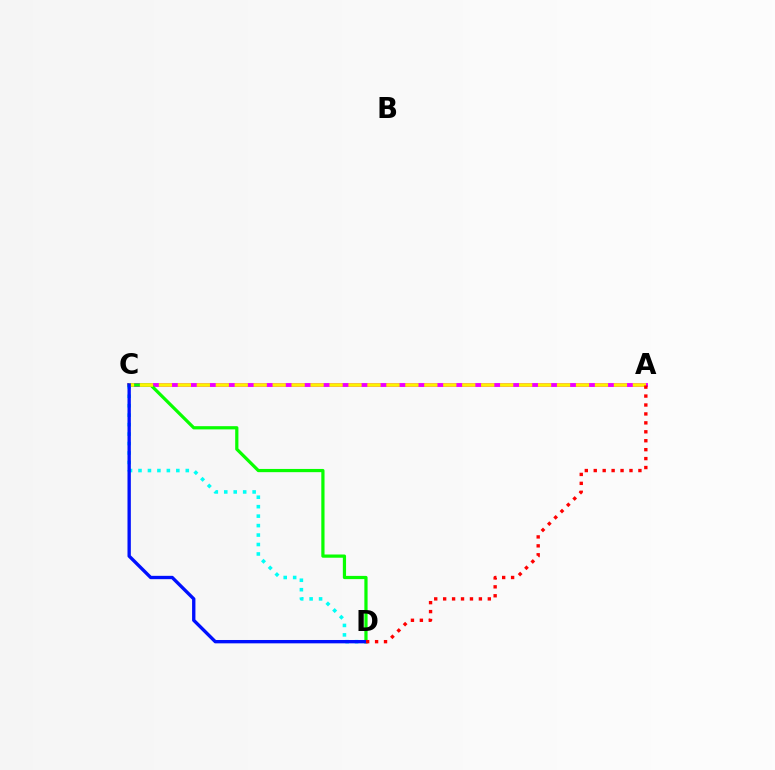{('A', 'C'): [{'color': '#ee00ff', 'line_style': 'solid', 'thickness': 2.8}, {'color': '#fcf500', 'line_style': 'dashed', 'thickness': 2.58}], ('C', 'D'): [{'color': '#00fff6', 'line_style': 'dotted', 'thickness': 2.57}, {'color': '#08ff00', 'line_style': 'solid', 'thickness': 2.32}, {'color': '#0010ff', 'line_style': 'solid', 'thickness': 2.41}], ('A', 'D'): [{'color': '#ff0000', 'line_style': 'dotted', 'thickness': 2.43}]}